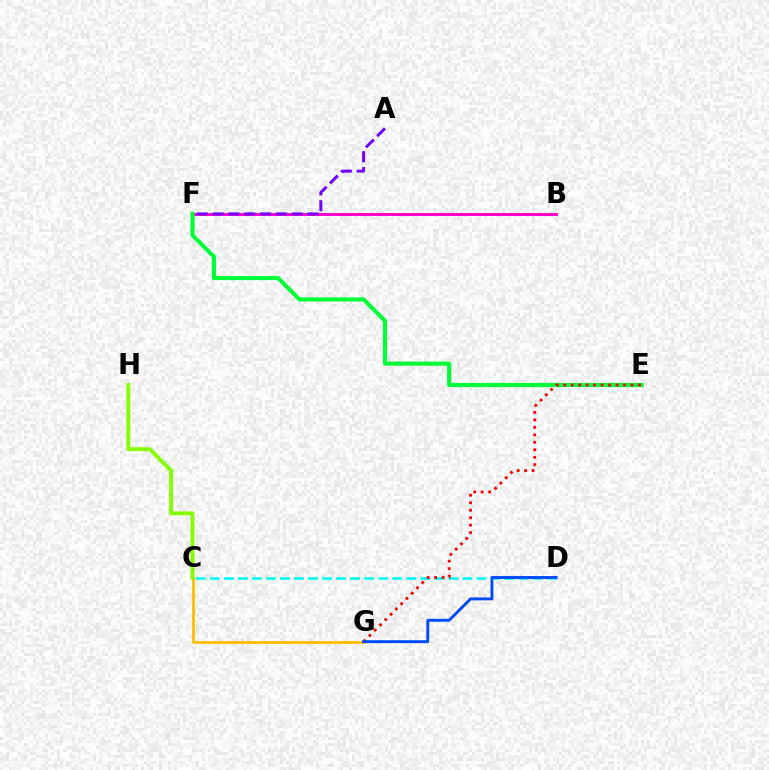{('B', 'F'): [{'color': '#ff00cf', 'line_style': 'solid', 'thickness': 2.12}], ('C', 'D'): [{'color': '#00fff6', 'line_style': 'dashed', 'thickness': 1.91}], ('C', 'G'): [{'color': '#ffbd00', 'line_style': 'solid', 'thickness': 2.01}], ('C', 'H'): [{'color': '#84ff00', 'line_style': 'solid', 'thickness': 2.81}], ('E', 'F'): [{'color': '#00ff39', 'line_style': 'solid', 'thickness': 2.97}], ('E', 'G'): [{'color': '#ff0000', 'line_style': 'dotted', 'thickness': 2.03}], ('D', 'G'): [{'color': '#004bff', 'line_style': 'solid', 'thickness': 2.11}], ('A', 'F'): [{'color': '#7200ff', 'line_style': 'dashed', 'thickness': 2.15}]}